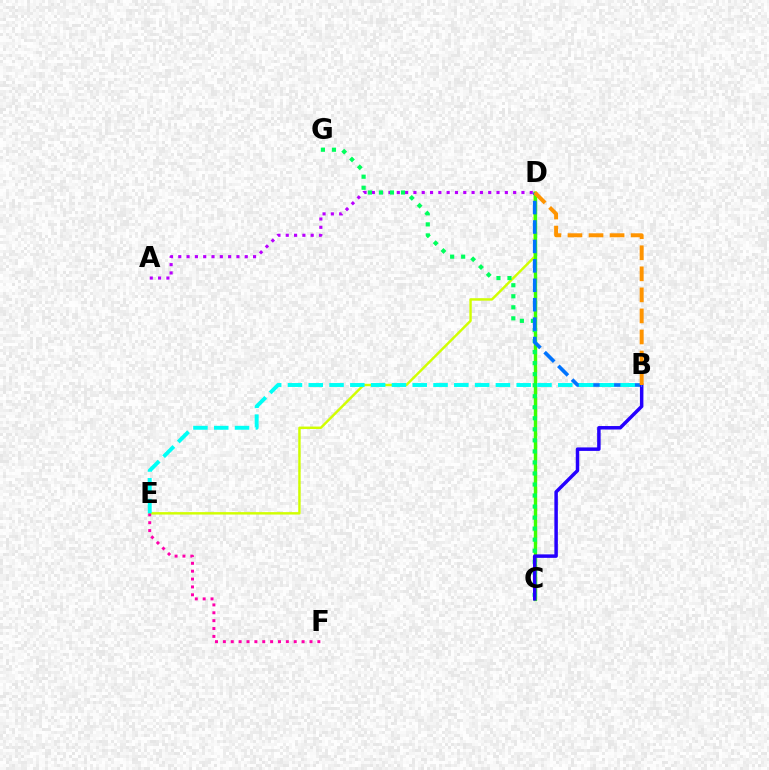{('D', 'E'): [{'color': '#d1ff00', 'line_style': 'solid', 'thickness': 1.75}], ('C', 'D'): [{'color': '#ff0000', 'line_style': 'dotted', 'thickness': 1.9}, {'color': '#3dff00', 'line_style': 'solid', 'thickness': 2.45}], ('E', 'F'): [{'color': '#ff00ac', 'line_style': 'dotted', 'thickness': 2.14}], ('A', 'D'): [{'color': '#b900ff', 'line_style': 'dotted', 'thickness': 2.26}], ('C', 'G'): [{'color': '#00ff5c', 'line_style': 'dotted', 'thickness': 3.0}], ('B', 'D'): [{'color': '#0074ff', 'line_style': 'dashed', 'thickness': 2.64}, {'color': '#ff9400', 'line_style': 'dashed', 'thickness': 2.86}], ('B', 'C'): [{'color': '#2500ff', 'line_style': 'solid', 'thickness': 2.51}], ('B', 'E'): [{'color': '#00fff6', 'line_style': 'dashed', 'thickness': 2.82}]}